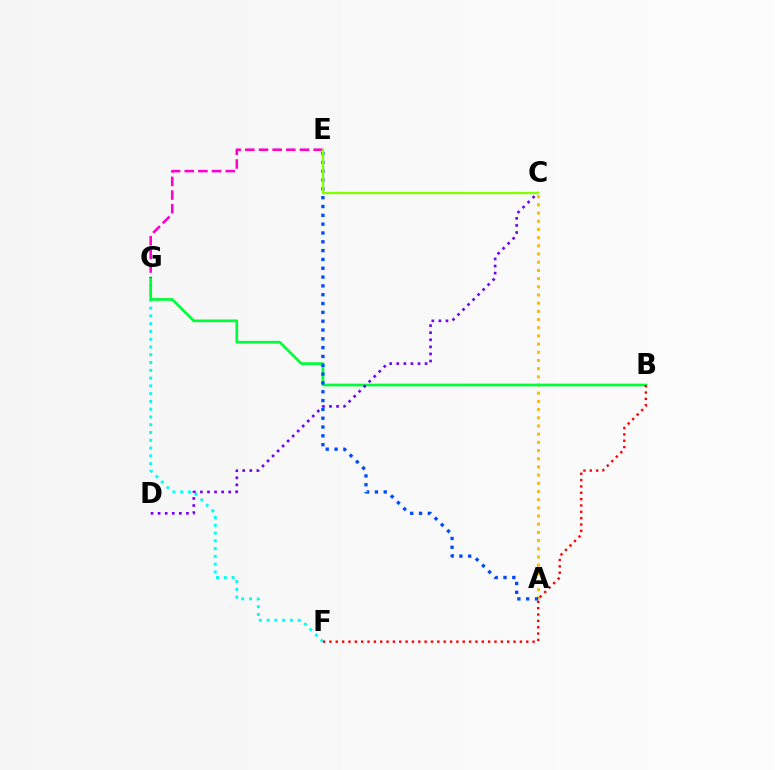{('F', 'G'): [{'color': '#00fff6', 'line_style': 'dotted', 'thickness': 2.11}], ('A', 'C'): [{'color': '#ffbd00', 'line_style': 'dotted', 'thickness': 2.22}], ('B', 'G'): [{'color': '#00ff39', 'line_style': 'solid', 'thickness': 1.95}], ('A', 'E'): [{'color': '#004bff', 'line_style': 'dotted', 'thickness': 2.4}], ('C', 'D'): [{'color': '#7200ff', 'line_style': 'dotted', 'thickness': 1.92}], ('E', 'G'): [{'color': '#ff00cf', 'line_style': 'dashed', 'thickness': 1.86}], ('B', 'F'): [{'color': '#ff0000', 'line_style': 'dotted', 'thickness': 1.72}], ('C', 'E'): [{'color': '#84ff00', 'line_style': 'solid', 'thickness': 1.72}]}